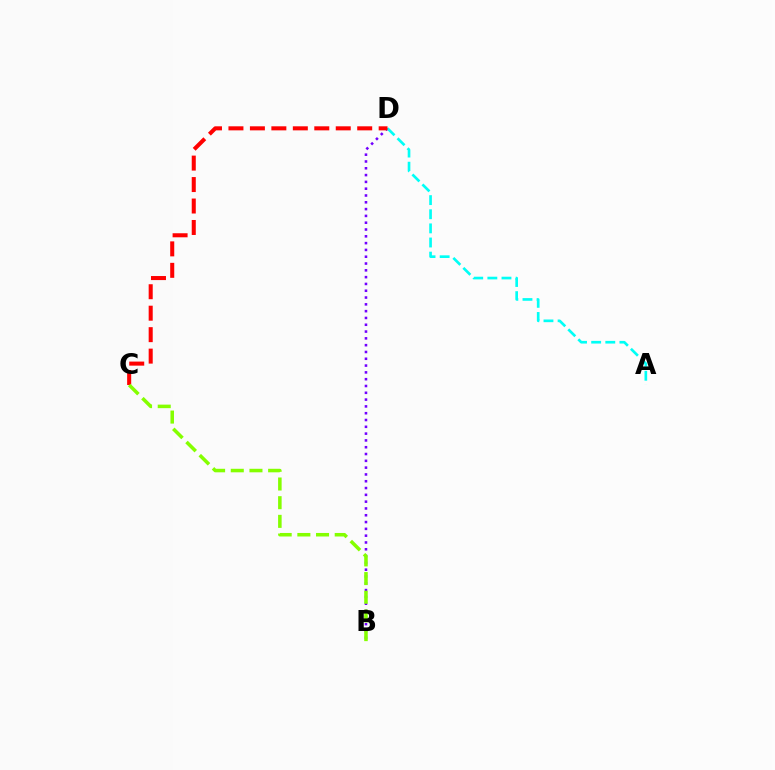{('B', 'D'): [{'color': '#7200ff', 'line_style': 'dotted', 'thickness': 1.85}], ('A', 'D'): [{'color': '#00fff6', 'line_style': 'dashed', 'thickness': 1.92}], ('C', 'D'): [{'color': '#ff0000', 'line_style': 'dashed', 'thickness': 2.92}], ('B', 'C'): [{'color': '#84ff00', 'line_style': 'dashed', 'thickness': 2.54}]}